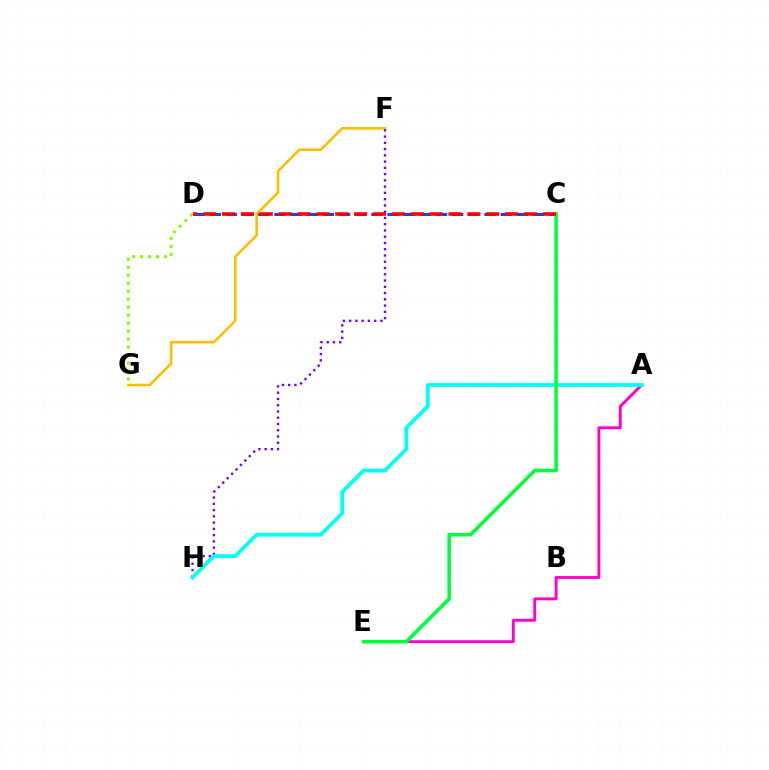{('F', 'G'): [{'color': '#ffbd00', 'line_style': 'solid', 'thickness': 1.84}], ('A', 'E'): [{'color': '#ff00cf', 'line_style': 'solid', 'thickness': 2.08}], ('C', 'D'): [{'color': '#004bff', 'line_style': 'dashed', 'thickness': 2.2}, {'color': '#ff0000', 'line_style': 'dashed', 'thickness': 2.56}], ('F', 'H'): [{'color': '#7200ff', 'line_style': 'dotted', 'thickness': 1.7}], ('A', 'H'): [{'color': '#00fff6', 'line_style': 'solid', 'thickness': 2.71}], ('C', 'E'): [{'color': '#00ff39', 'line_style': 'solid', 'thickness': 2.54}], ('D', 'G'): [{'color': '#84ff00', 'line_style': 'dotted', 'thickness': 2.16}]}